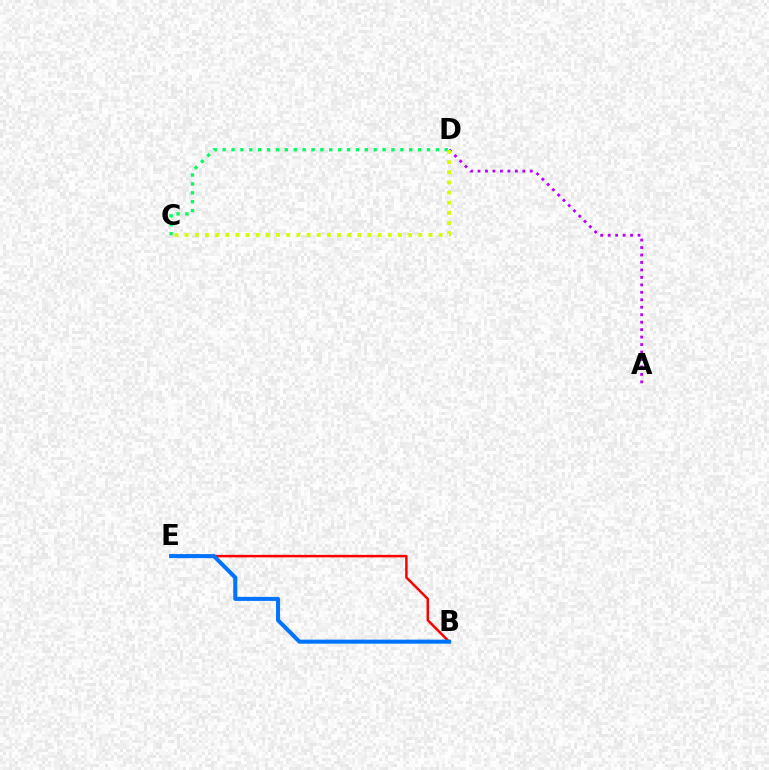{('A', 'D'): [{'color': '#b900ff', 'line_style': 'dotted', 'thickness': 2.03}], ('B', 'E'): [{'color': '#ff0000', 'line_style': 'solid', 'thickness': 1.8}, {'color': '#0074ff', 'line_style': 'solid', 'thickness': 2.91}], ('C', 'D'): [{'color': '#00ff5c', 'line_style': 'dotted', 'thickness': 2.41}, {'color': '#d1ff00', 'line_style': 'dotted', 'thickness': 2.76}]}